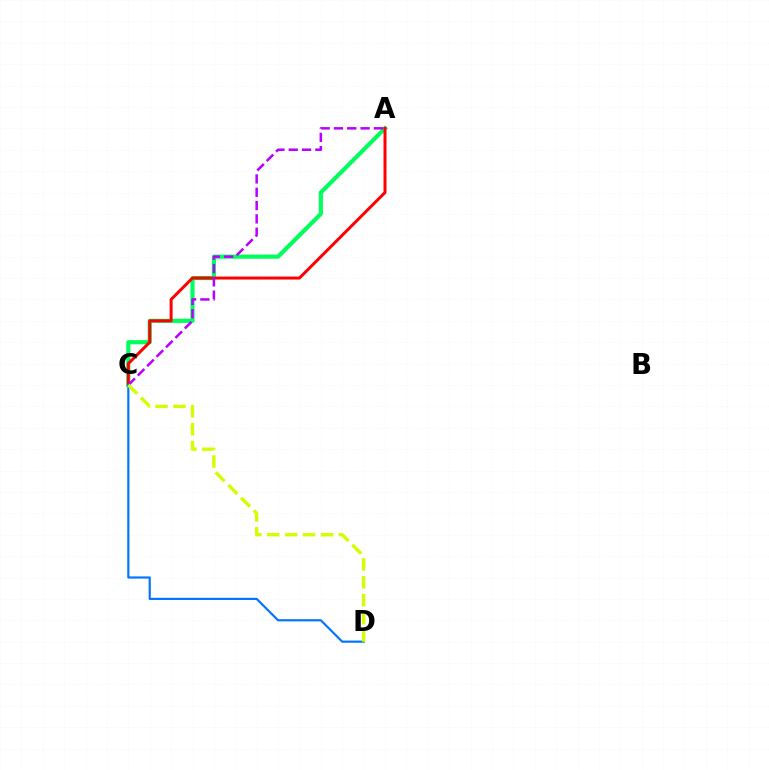{('A', 'C'): [{'color': '#00ff5c', 'line_style': 'solid', 'thickness': 3.0}, {'color': '#ff0000', 'line_style': 'solid', 'thickness': 2.15}, {'color': '#b900ff', 'line_style': 'dashed', 'thickness': 1.81}], ('C', 'D'): [{'color': '#0074ff', 'line_style': 'solid', 'thickness': 1.55}, {'color': '#d1ff00', 'line_style': 'dashed', 'thickness': 2.43}]}